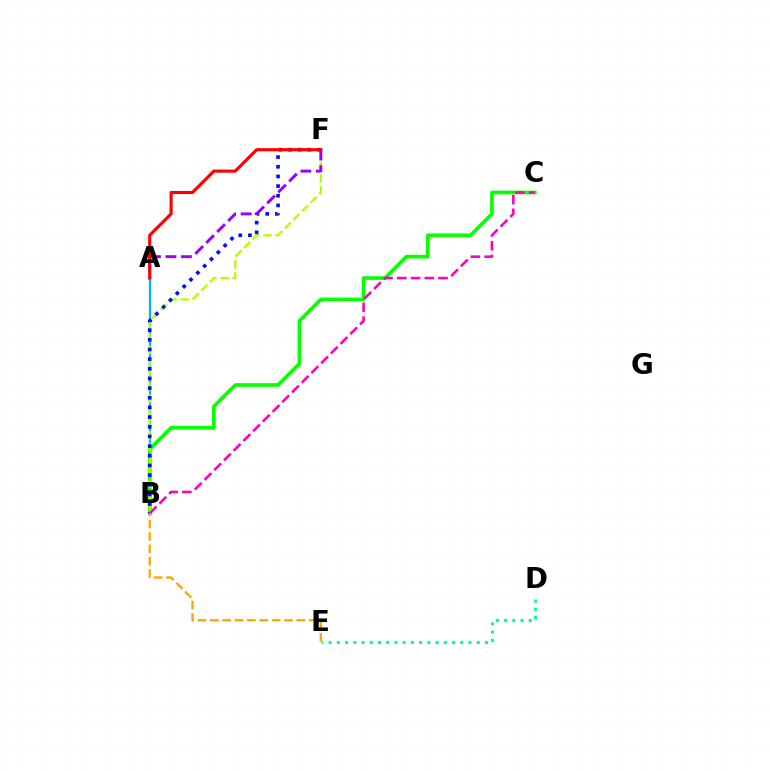{('D', 'E'): [{'color': '#00ff9d', 'line_style': 'dotted', 'thickness': 2.24}], ('A', 'B'): [{'color': '#00b5ff', 'line_style': 'solid', 'thickness': 1.64}], ('B', 'C'): [{'color': '#08ff00', 'line_style': 'solid', 'thickness': 2.64}, {'color': '#ff00bd', 'line_style': 'dashed', 'thickness': 1.87}], ('B', 'F'): [{'color': '#b3ff00', 'line_style': 'dashed', 'thickness': 1.65}, {'color': '#0010ff', 'line_style': 'dotted', 'thickness': 2.63}], ('A', 'F'): [{'color': '#9b00ff', 'line_style': 'dashed', 'thickness': 2.1}, {'color': '#ff0000', 'line_style': 'solid', 'thickness': 2.25}], ('B', 'E'): [{'color': '#ffa500', 'line_style': 'dashed', 'thickness': 1.68}]}